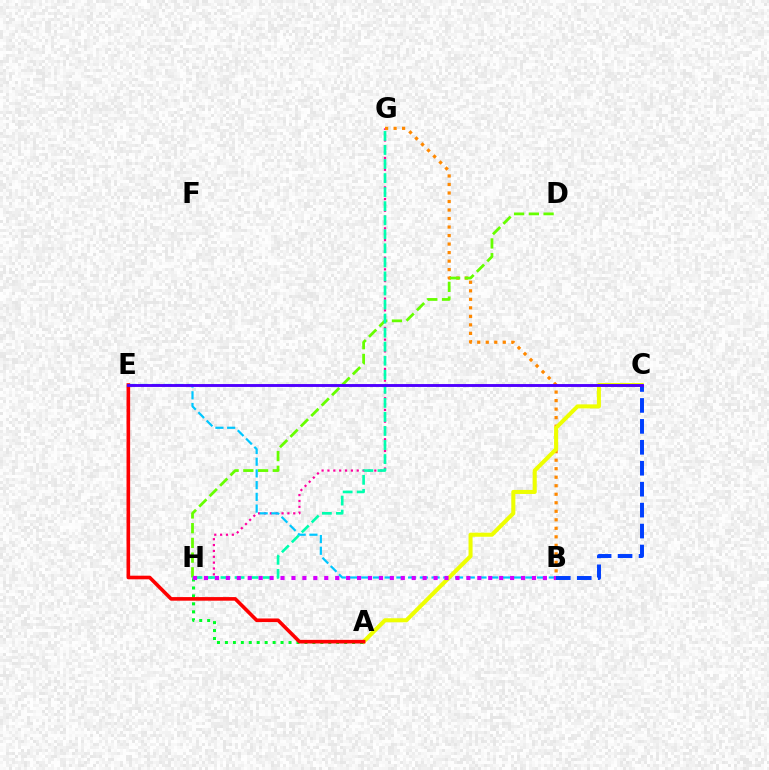{('G', 'H'): [{'color': '#ff00a0', 'line_style': 'dotted', 'thickness': 1.59}, {'color': '#00ffaf', 'line_style': 'dashed', 'thickness': 1.91}], ('B', 'G'): [{'color': '#ff8800', 'line_style': 'dotted', 'thickness': 2.31}], ('D', 'H'): [{'color': '#66ff00', 'line_style': 'dashed', 'thickness': 2.0}], ('B', 'E'): [{'color': '#00c7ff', 'line_style': 'dashed', 'thickness': 1.59}], ('A', 'C'): [{'color': '#eeff00', 'line_style': 'solid', 'thickness': 2.91}], ('A', 'H'): [{'color': '#00ff27', 'line_style': 'dotted', 'thickness': 2.16}], ('A', 'E'): [{'color': '#ff0000', 'line_style': 'solid', 'thickness': 2.6}], ('B', 'H'): [{'color': '#d600ff', 'line_style': 'dotted', 'thickness': 2.97}], ('B', 'C'): [{'color': '#003fff', 'line_style': 'dashed', 'thickness': 2.84}], ('C', 'E'): [{'color': '#4f00ff', 'line_style': 'solid', 'thickness': 2.08}]}